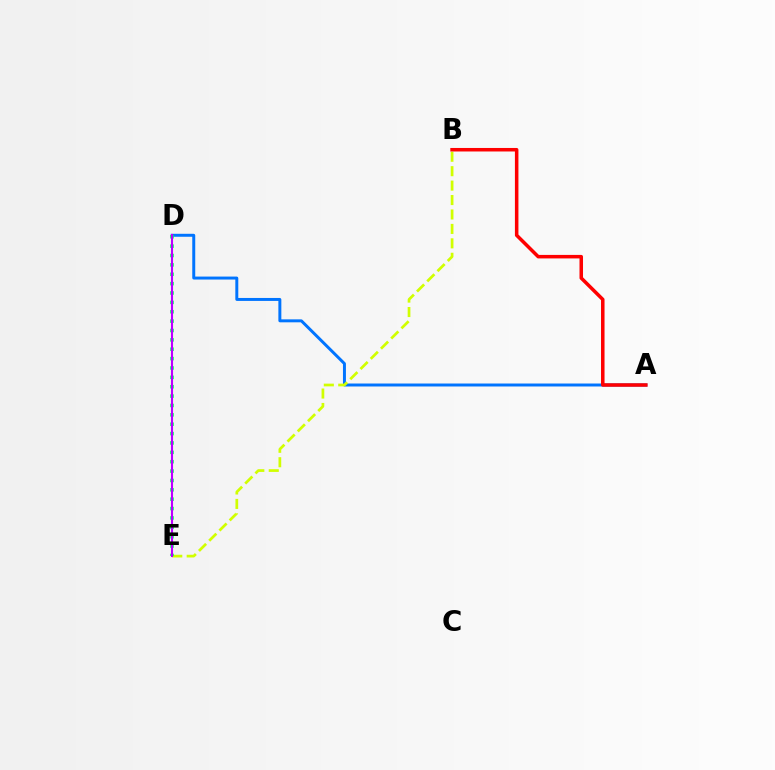{('A', 'D'): [{'color': '#0074ff', 'line_style': 'solid', 'thickness': 2.14}], ('B', 'E'): [{'color': '#d1ff00', 'line_style': 'dashed', 'thickness': 1.96}], ('D', 'E'): [{'color': '#00ff5c', 'line_style': 'dotted', 'thickness': 2.55}, {'color': '#b900ff', 'line_style': 'solid', 'thickness': 1.5}], ('A', 'B'): [{'color': '#ff0000', 'line_style': 'solid', 'thickness': 2.53}]}